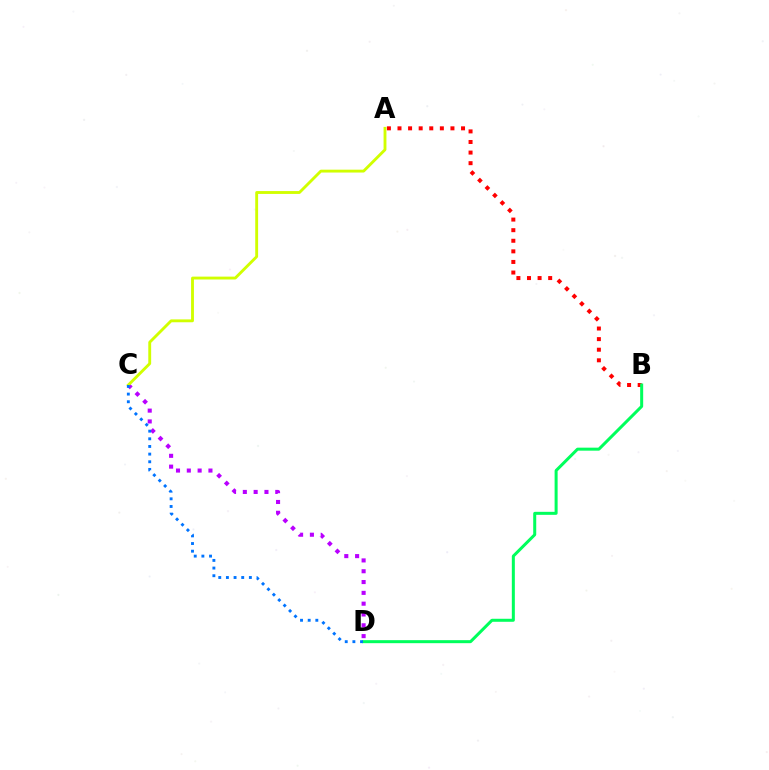{('A', 'B'): [{'color': '#ff0000', 'line_style': 'dotted', 'thickness': 2.88}], ('C', 'D'): [{'color': '#b900ff', 'line_style': 'dotted', 'thickness': 2.94}, {'color': '#0074ff', 'line_style': 'dotted', 'thickness': 2.08}], ('B', 'D'): [{'color': '#00ff5c', 'line_style': 'solid', 'thickness': 2.17}], ('A', 'C'): [{'color': '#d1ff00', 'line_style': 'solid', 'thickness': 2.06}]}